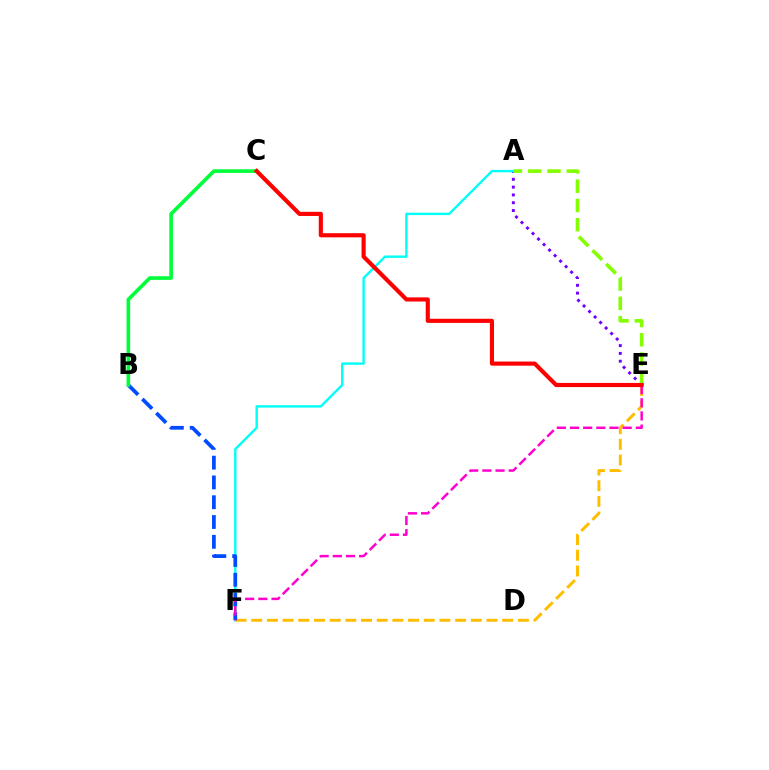{('A', 'E'): [{'color': '#7200ff', 'line_style': 'dotted', 'thickness': 2.12}, {'color': '#84ff00', 'line_style': 'dashed', 'thickness': 2.62}], ('A', 'F'): [{'color': '#00fff6', 'line_style': 'solid', 'thickness': 1.72}], ('E', 'F'): [{'color': '#ffbd00', 'line_style': 'dashed', 'thickness': 2.13}, {'color': '#ff00cf', 'line_style': 'dashed', 'thickness': 1.79}], ('B', 'F'): [{'color': '#004bff', 'line_style': 'dashed', 'thickness': 2.69}], ('B', 'C'): [{'color': '#00ff39', 'line_style': 'solid', 'thickness': 2.62}], ('C', 'E'): [{'color': '#ff0000', 'line_style': 'solid', 'thickness': 2.98}]}